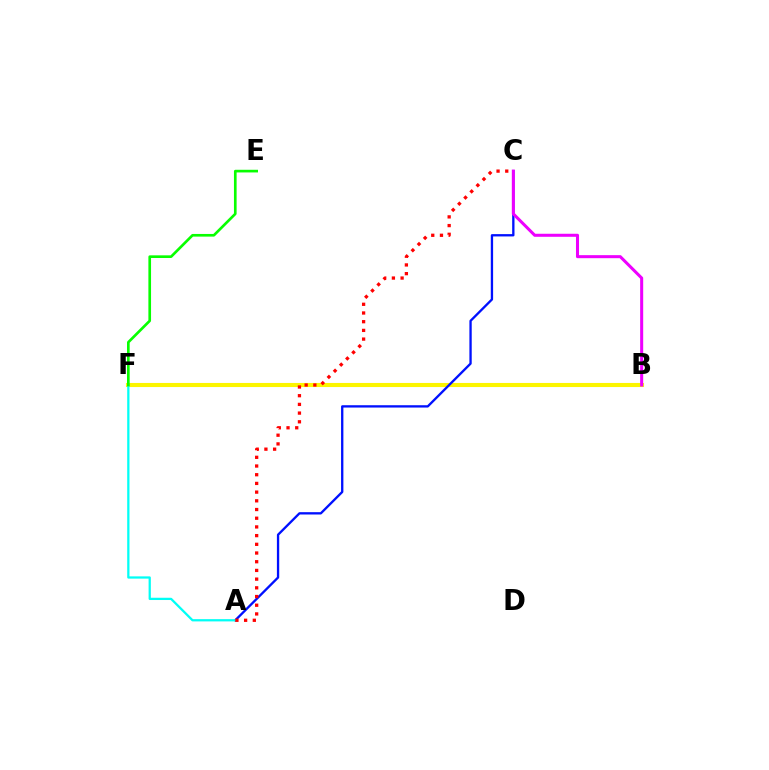{('B', 'F'): [{'color': '#fcf500', 'line_style': 'solid', 'thickness': 2.94}], ('A', 'C'): [{'color': '#0010ff', 'line_style': 'solid', 'thickness': 1.67}, {'color': '#ff0000', 'line_style': 'dotted', 'thickness': 2.36}], ('A', 'F'): [{'color': '#00fff6', 'line_style': 'solid', 'thickness': 1.63}], ('B', 'C'): [{'color': '#ee00ff', 'line_style': 'solid', 'thickness': 2.19}], ('E', 'F'): [{'color': '#08ff00', 'line_style': 'solid', 'thickness': 1.92}]}